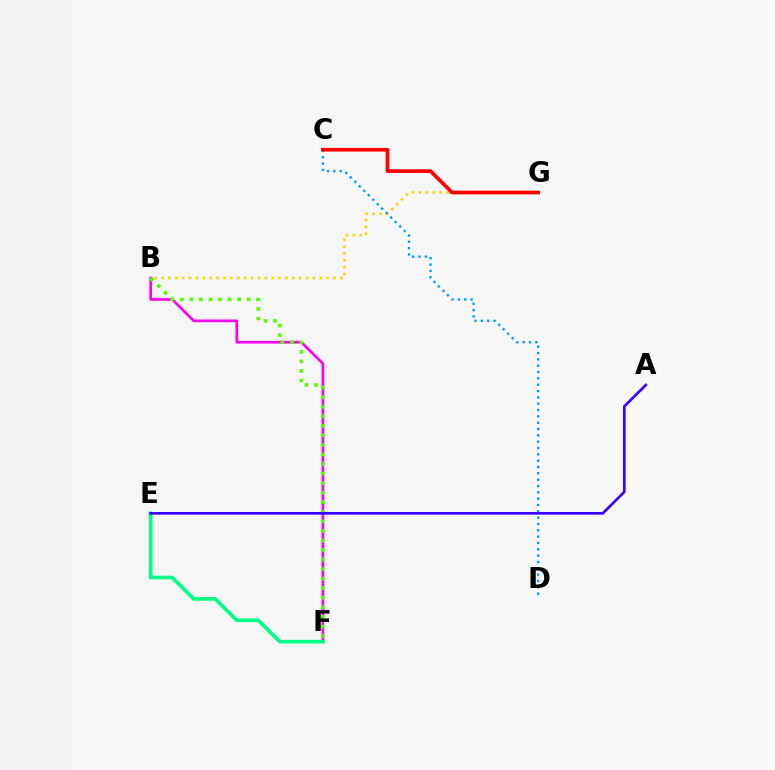{('B', 'F'): [{'color': '#ff00ed', 'line_style': 'solid', 'thickness': 1.92}, {'color': '#4fff00', 'line_style': 'dotted', 'thickness': 2.59}], ('B', 'G'): [{'color': '#ffd500', 'line_style': 'dotted', 'thickness': 1.87}], ('E', 'F'): [{'color': '#00ff86', 'line_style': 'solid', 'thickness': 2.64}], ('C', 'D'): [{'color': '#009eff', 'line_style': 'dotted', 'thickness': 1.72}], ('A', 'E'): [{'color': '#3700ff', 'line_style': 'solid', 'thickness': 1.92}], ('C', 'G'): [{'color': '#ff0000', 'line_style': 'solid', 'thickness': 2.64}]}